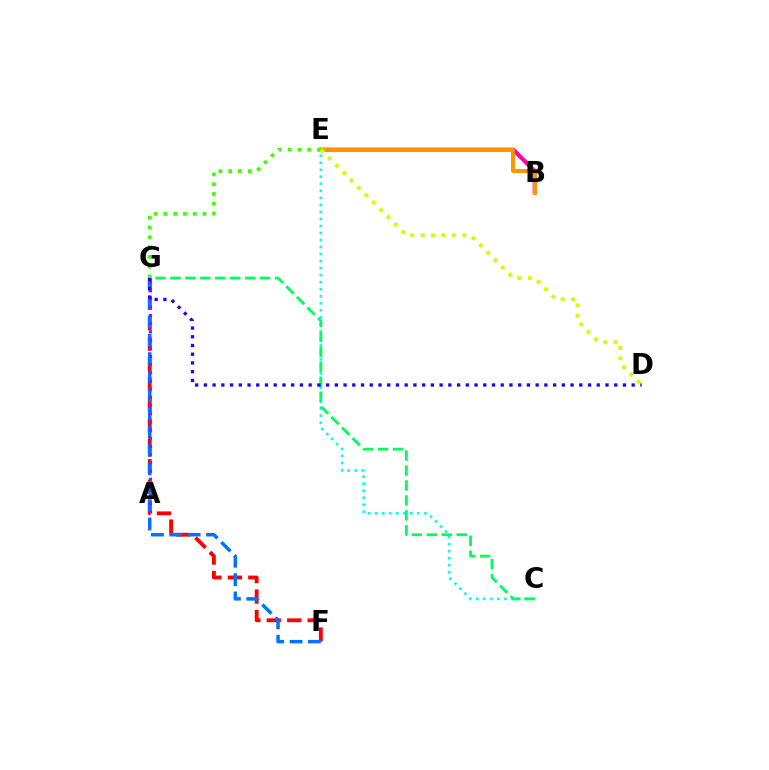{('F', 'G'): [{'color': '#ff0000', 'line_style': 'dashed', 'thickness': 2.78}, {'color': '#0074ff', 'line_style': 'dashed', 'thickness': 2.5}], ('B', 'E'): [{'color': '#ff00ac', 'line_style': 'solid', 'thickness': 2.98}, {'color': '#ff9400', 'line_style': 'solid', 'thickness': 2.88}], ('C', 'E'): [{'color': '#00fff6', 'line_style': 'dotted', 'thickness': 1.91}], ('E', 'G'): [{'color': '#3dff00', 'line_style': 'dotted', 'thickness': 2.66}], ('D', 'E'): [{'color': '#d1ff00', 'line_style': 'dotted', 'thickness': 2.83}], ('A', 'G'): [{'color': '#b900ff', 'line_style': 'dotted', 'thickness': 2.22}], ('C', 'G'): [{'color': '#00ff5c', 'line_style': 'dashed', 'thickness': 2.03}], ('D', 'G'): [{'color': '#2500ff', 'line_style': 'dotted', 'thickness': 2.37}]}